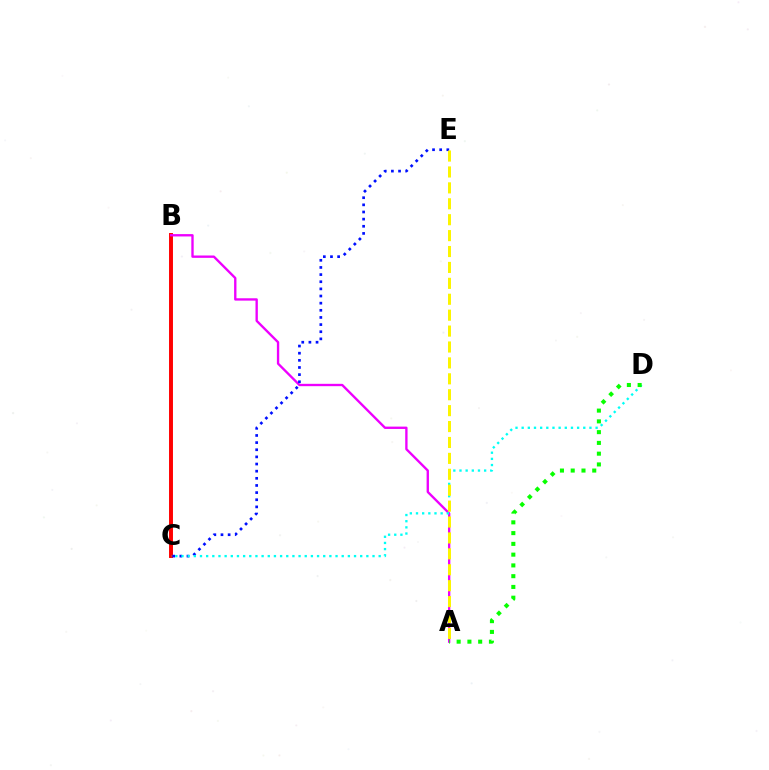{('B', 'C'): [{'color': '#ff0000', 'line_style': 'solid', 'thickness': 2.83}], ('A', 'B'): [{'color': '#ee00ff', 'line_style': 'solid', 'thickness': 1.69}], ('C', 'E'): [{'color': '#0010ff', 'line_style': 'dotted', 'thickness': 1.94}], ('C', 'D'): [{'color': '#00fff6', 'line_style': 'dotted', 'thickness': 1.67}], ('A', 'D'): [{'color': '#08ff00', 'line_style': 'dotted', 'thickness': 2.92}], ('A', 'E'): [{'color': '#fcf500', 'line_style': 'dashed', 'thickness': 2.16}]}